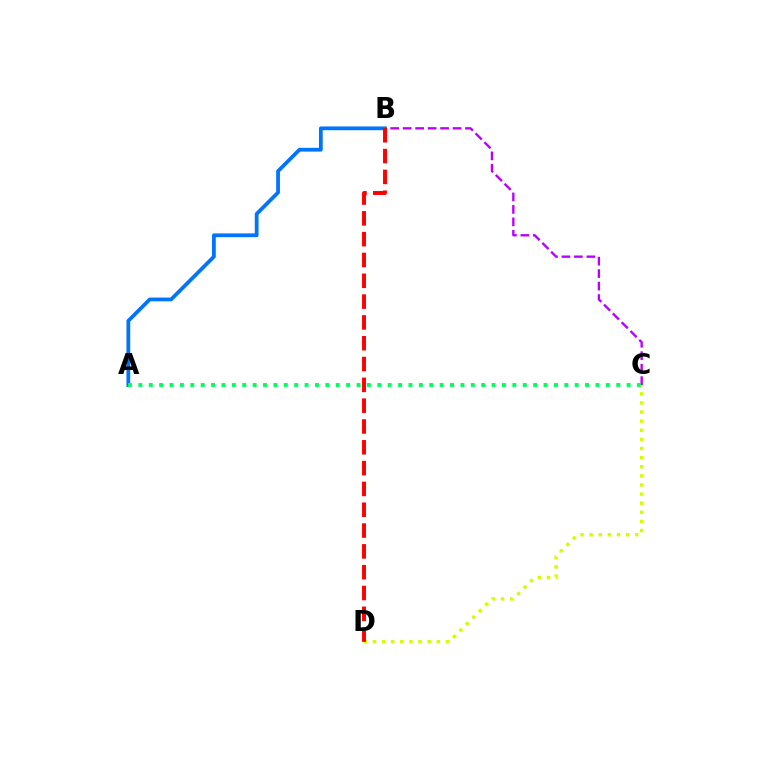{('B', 'C'): [{'color': '#b900ff', 'line_style': 'dashed', 'thickness': 1.69}], ('A', 'B'): [{'color': '#0074ff', 'line_style': 'solid', 'thickness': 2.72}], ('A', 'C'): [{'color': '#00ff5c', 'line_style': 'dotted', 'thickness': 2.82}], ('C', 'D'): [{'color': '#d1ff00', 'line_style': 'dotted', 'thickness': 2.48}], ('B', 'D'): [{'color': '#ff0000', 'line_style': 'dashed', 'thickness': 2.83}]}